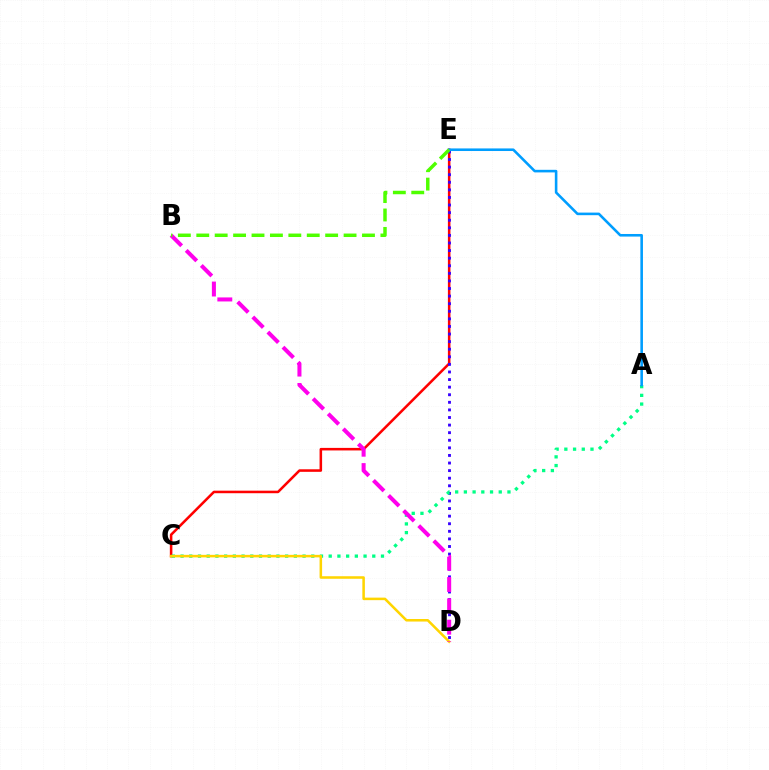{('C', 'E'): [{'color': '#ff0000', 'line_style': 'solid', 'thickness': 1.83}], ('D', 'E'): [{'color': '#3700ff', 'line_style': 'dotted', 'thickness': 2.06}], ('A', 'C'): [{'color': '#00ff86', 'line_style': 'dotted', 'thickness': 2.37}], ('C', 'D'): [{'color': '#ffd500', 'line_style': 'solid', 'thickness': 1.83}], ('B', 'D'): [{'color': '#ff00ed', 'line_style': 'dashed', 'thickness': 2.9}], ('A', 'E'): [{'color': '#009eff', 'line_style': 'solid', 'thickness': 1.86}], ('B', 'E'): [{'color': '#4fff00', 'line_style': 'dashed', 'thickness': 2.5}]}